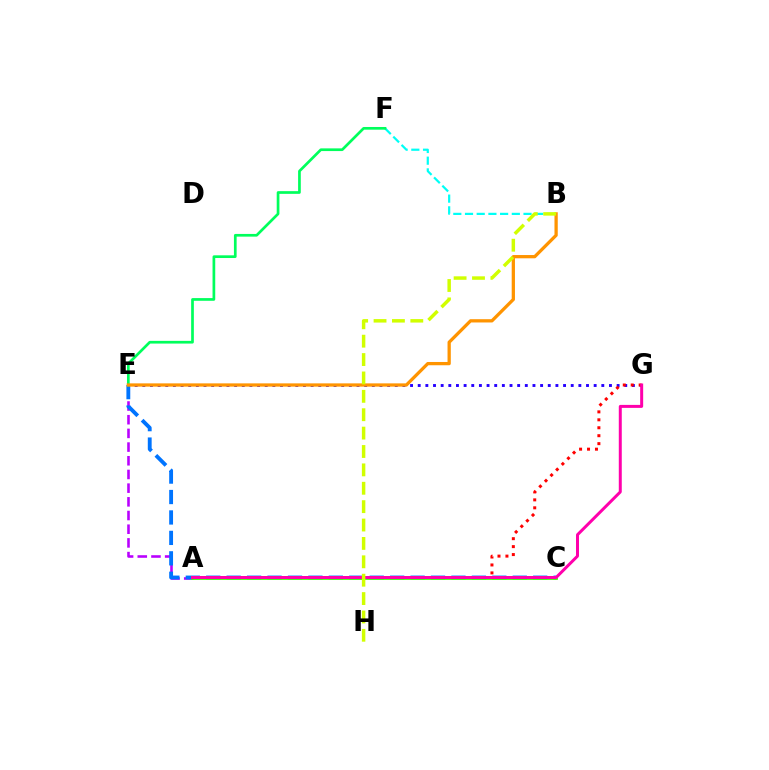{('A', 'E'): [{'color': '#b900ff', 'line_style': 'dashed', 'thickness': 1.86}], ('E', 'G'): [{'color': '#2500ff', 'line_style': 'dotted', 'thickness': 2.08}], ('C', 'E'): [{'color': '#0074ff', 'line_style': 'dashed', 'thickness': 2.78}], ('A', 'C'): [{'color': '#3dff00', 'line_style': 'solid', 'thickness': 2.7}], ('A', 'G'): [{'color': '#ff0000', 'line_style': 'dotted', 'thickness': 2.16}, {'color': '#ff00ac', 'line_style': 'solid', 'thickness': 2.15}], ('B', 'F'): [{'color': '#00fff6', 'line_style': 'dashed', 'thickness': 1.59}], ('E', 'F'): [{'color': '#00ff5c', 'line_style': 'solid', 'thickness': 1.94}], ('B', 'E'): [{'color': '#ff9400', 'line_style': 'solid', 'thickness': 2.35}], ('B', 'H'): [{'color': '#d1ff00', 'line_style': 'dashed', 'thickness': 2.5}]}